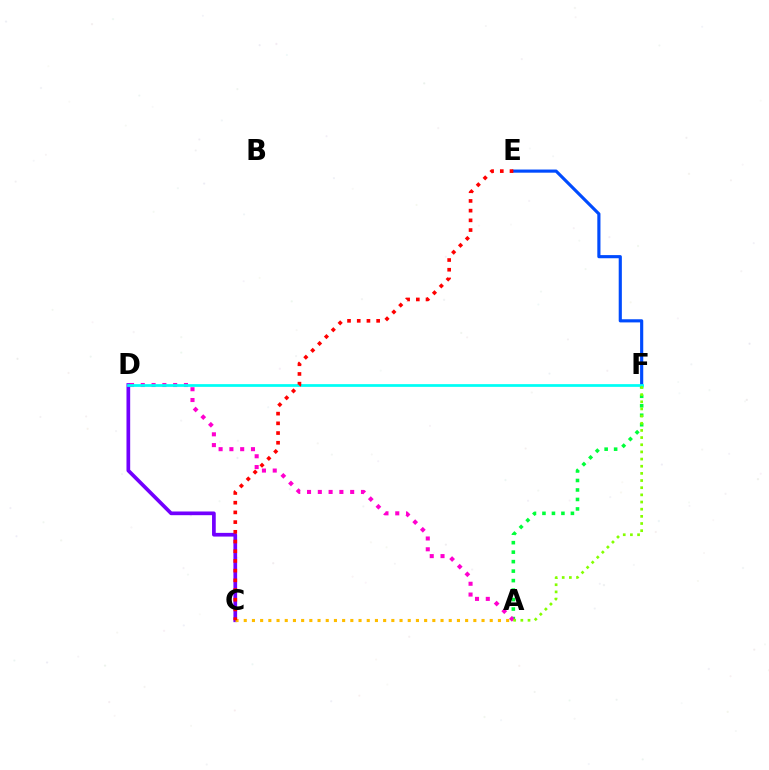{('C', 'D'): [{'color': '#7200ff', 'line_style': 'solid', 'thickness': 2.66}], ('A', 'F'): [{'color': '#00ff39', 'line_style': 'dotted', 'thickness': 2.58}, {'color': '#84ff00', 'line_style': 'dotted', 'thickness': 1.95}], ('A', 'D'): [{'color': '#ff00cf', 'line_style': 'dotted', 'thickness': 2.93}], ('A', 'C'): [{'color': '#ffbd00', 'line_style': 'dotted', 'thickness': 2.23}], ('E', 'F'): [{'color': '#004bff', 'line_style': 'solid', 'thickness': 2.27}], ('D', 'F'): [{'color': '#00fff6', 'line_style': 'solid', 'thickness': 1.97}], ('C', 'E'): [{'color': '#ff0000', 'line_style': 'dotted', 'thickness': 2.64}]}